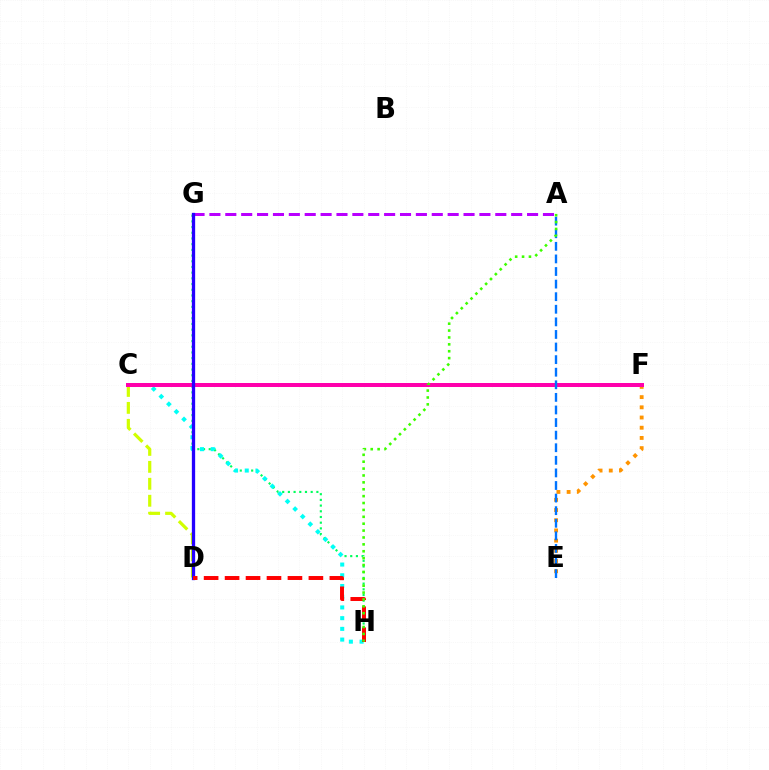{('G', 'H'): [{'color': '#00ff5c', 'line_style': 'dotted', 'thickness': 1.55}], ('C', 'D'): [{'color': '#d1ff00', 'line_style': 'dashed', 'thickness': 2.3}], ('E', 'F'): [{'color': '#ff9400', 'line_style': 'dotted', 'thickness': 2.77}], ('C', 'H'): [{'color': '#00fff6', 'line_style': 'dotted', 'thickness': 2.91}], ('C', 'F'): [{'color': '#ff00ac', 'line_style': 'solid', 'thickness': 2.87}], ('A', 'E'): [{'color': '#0074ff', 'line_style': 'dashed', 'thickness': 1.71}], ('A', 'G'): [{'color': '#b900ff', 'line_style': 'dashed', 'thickness': 2.16}], ('D', 'G'): [{'color': '#2500ff', 'line_style': 'solid', 'thickness': 2.37}], ('D', 'H'): [{'color': '#ff0000', 'line_style': 'dashed', 'thickness': 2.85}], ('A', 'H'): [{'color': '#3dff00', 'line_style': 'dotted', 'thickness': 1.87}]}